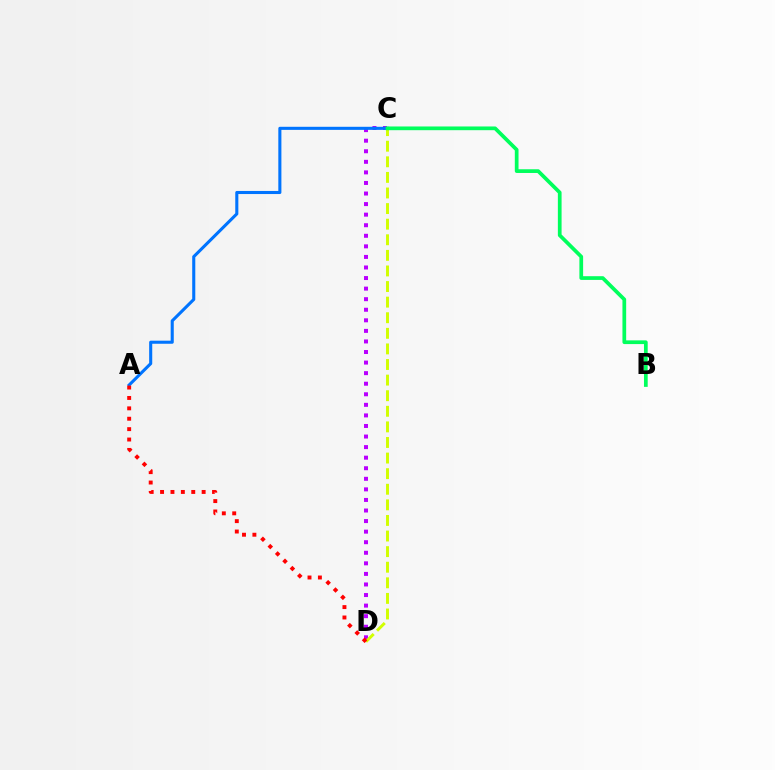{('C', 'D'): [{'color': '#b900ff', 'line_style': 'dotted', 'thickness': 2.87}, {'color': '#d1ff00', 'line_style': 'dashed', 'thickness': 2.12}], ('A', 'C'): [{'color': '#0074ff', 'line_style': 'solid', 'thickness': 2.22}], ('A', 'D'): [{'color': '#ff0000', 'line_style': 'dotted', 'thickness': 2.82}], ('B', 'C'): [{'color': '#00ff5c', 'line_style': 'solid', 'thickness': 2.68}]}